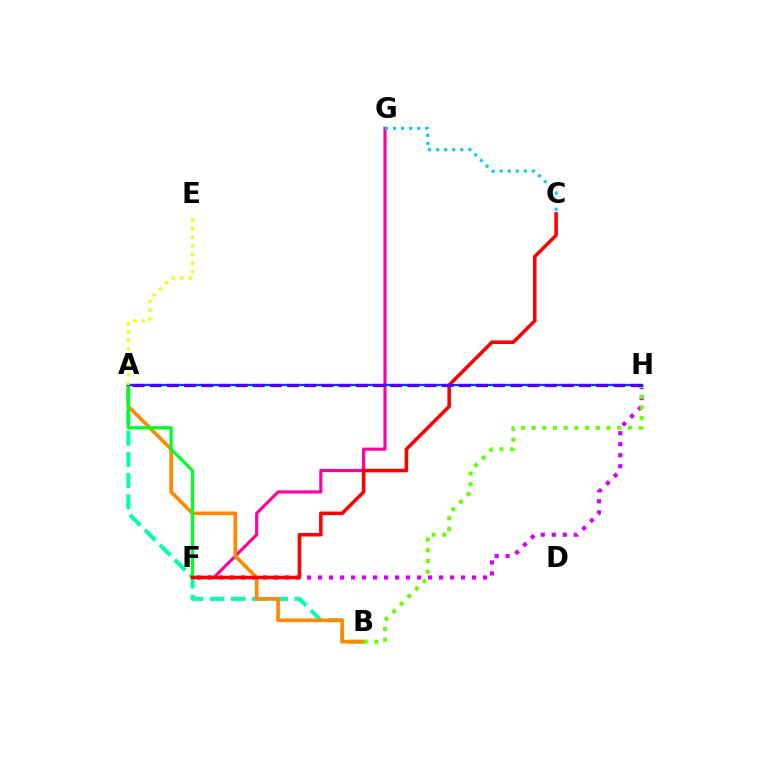{('F', 'H'): [{'color': '#d600ff', 'line_style': 'dotted', 'thickness': 2.99}], ('F', 'G'): [{'color': '#ff00a0', 'line_style': 'solid', 'thickness': 2.26}], ('A', 'B'): [{'color': '#00ffaf', 'line_style': 'dashed', 'thickness': 2.88}, {'color': '#ff8800', 'line_style': 'solid', 'thickness': 2.61}], ('C', 'G'): [{'color': '#00c7ff', 'line_style': 'dotted', 'thickness': 2.19}], ('A', 'F'): [{'color': '#00ff27', 'line_style': 'solid', 'thickness': 2.33}], ('B', 'H'): [{'color': '#66ff00', 'line_style': 'dotted', 'thickness': 2.91}], ('C', 'F'): [{'color': '#ff0000', 'line_style': 'solid', 'thickness': 2.56}], ('A', 'H'): [{'color': '#003fff', 'line_style': 'solid', 'thickness': 1.63}, {'color': '#4f00ff', 'line_style': 'dashed', 'thickness': 2.33}], ('A', 'E'): [{'color': '#eeff00', 'line_style': 'dotted', 'thickness': 2.33}]}